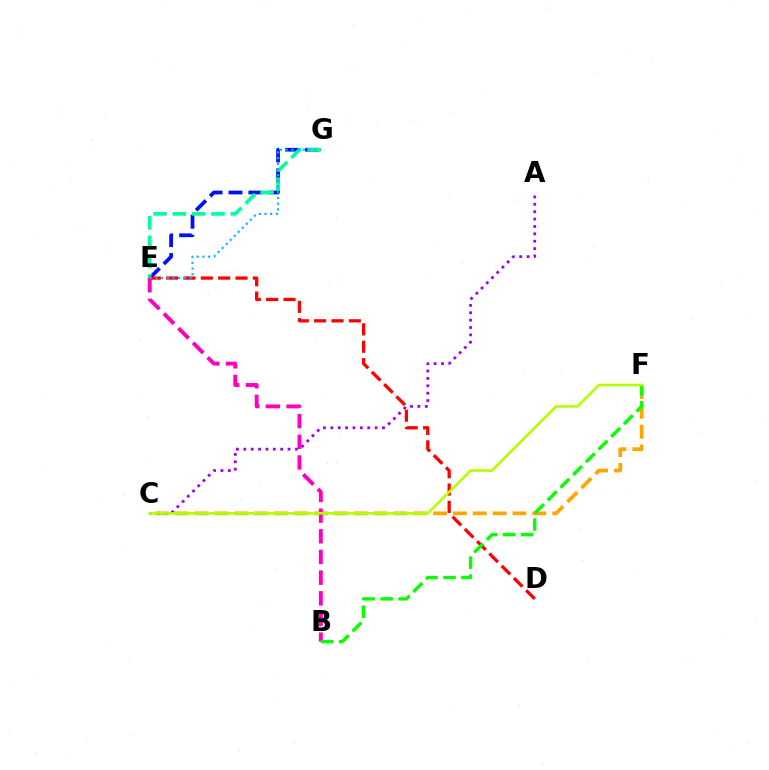{('E', 'G'): [{'color': '#0010ff', 'line_style': 'dashed', 'thickness': 2.7}, {'color': '#00ff9d', 'line_style': 'dashed', 'thickness': 2.62}, {'color': '#00b5ff', 'line_style': 'dotted', 'thickness': 1.55}], ('C', 'F'): [{'color': '#ffa500', 'line_style': 'dashed', 'thickness': 2.7}, {'color': '#b3ff00', 'line_style': 'solid', 'thickness': 1.88}], ('B', 'E'): [{'color': '#ff00bd', 'line_style': 'dashed', 'thickness': 2.81}], ('D', 'E'): [{'color': '#ff0000', 'line_style': 'dashed', 'thickness': 2.36}], ('A', 'C'): [{'color': '#9b00ff', 'line_style': 'dotted', 'thickness': 2.0}], ('B', 'F'): [{'color': '#08ff00', 'line_style': 'dashed', 'thickness': 2.44}]}